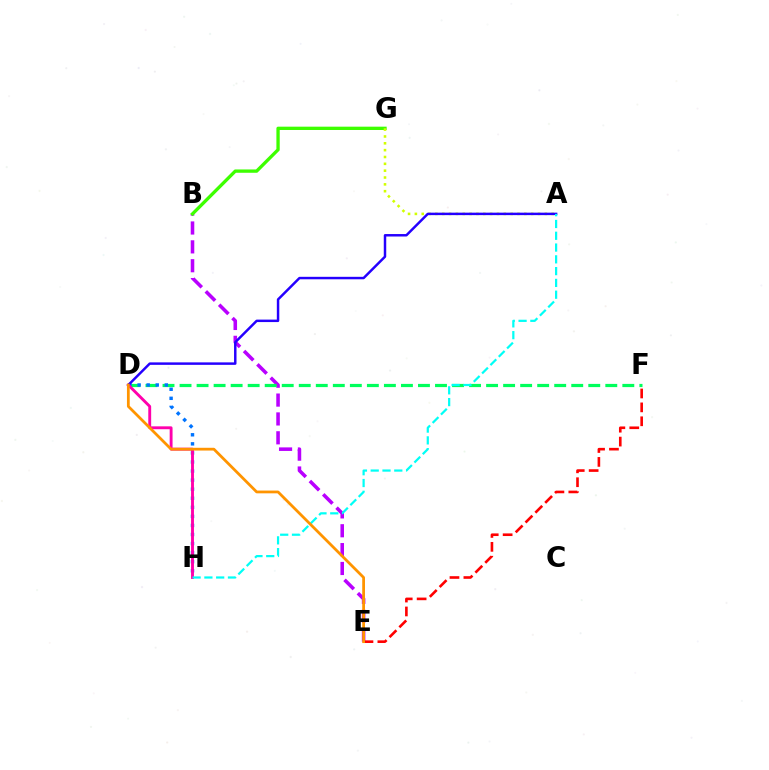{('B', 'E'): [{'color': '#b900ff', 'line_style': 'dashed', 'thickness': 2.56}], ('B', 'G'): [{'color': '#3dff00', 'line_style': 'solid', 'thickness': 2.39}], ('E', 'F'): [{'color': '#ff0000', 'line_style': 'dashed', 'thickness': 1.89}], ('A', 'G'): [{'color': '#d1ff00', 'line_style': 'dotted', 'thickness': 1.86}], ('D', 'F'): [{'color': '#00ff5c', 'line_style': 'dashed', 'thickness': 2.31}], ('D', 'H'): [{'color': '#0074ff', 'line_style': 'dotted', 'thickness': 2.46}, {'color': '#ff00ac', 'line_style': 'solid', 'thickness': 2.07}], ('A', 'D'): [{'color': '#2500ff', 'line_style': 'solid', 'thickness': 1.78}], ('A', 'H'): [{'color': '#00fff6', 'line_style': 'dashed', 'thickness': 1.6}], ('D', 'E'): [{'color': '#ff9400', 'line_style': 'solid', 'thickness': 1.99}]}